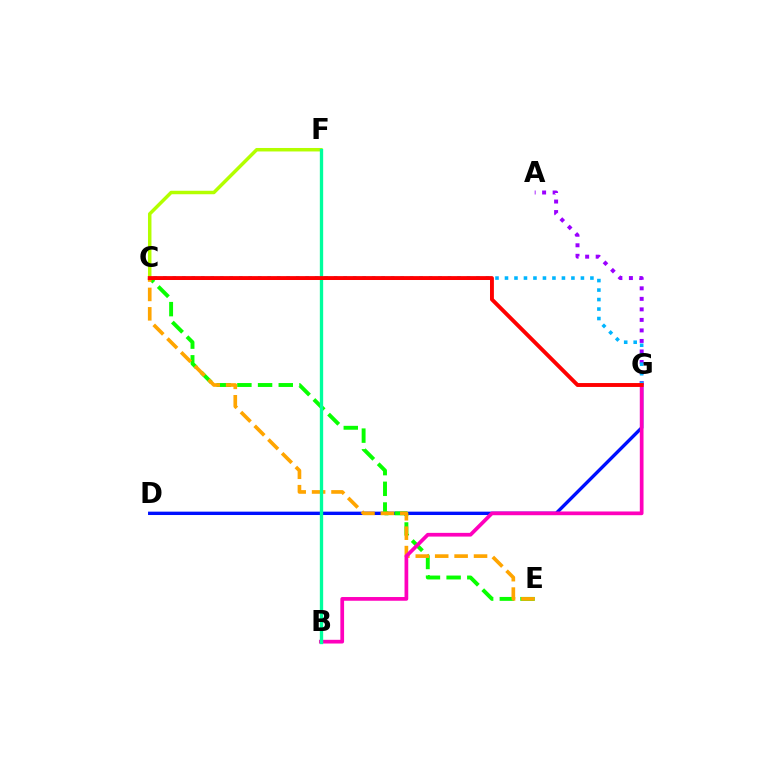{('A', 'G'): [{'color': '#9b00ff', 'line_style': 'dotted', 'thickness': 2.86}], ('D', 'G'): [{'color': '#0010ff', 'line_style': 'solid', 'thickness': 2.43}], ('C', 'E'): [{'color': '#08ff00', 'line_style': 'dashed', 'thickness': 2.81}, {'color': '#ffa500', 'line_style': 'dashed', 'thickness': 2.64}], ('C', 'F'): [{'color': '#b3ff00', 'line_style': 'solid', 'thickness': 2.5}], ('C', 'G'): [{'color': '#00b5ff', 'line_style': 'dotted', 'thickness': 2.58}, {'color': '#ff0000', 'line_style': 'solid', 'thickness': 2.81}], ('B', 'G'): [{'color': '#ff00bd', 'line_style': 'solid', 'thickness': 2.68}], ('B', 'F'): [{'color': '#00ff9d', 'line_style': 'solid', 'thickness': 2.4}]}